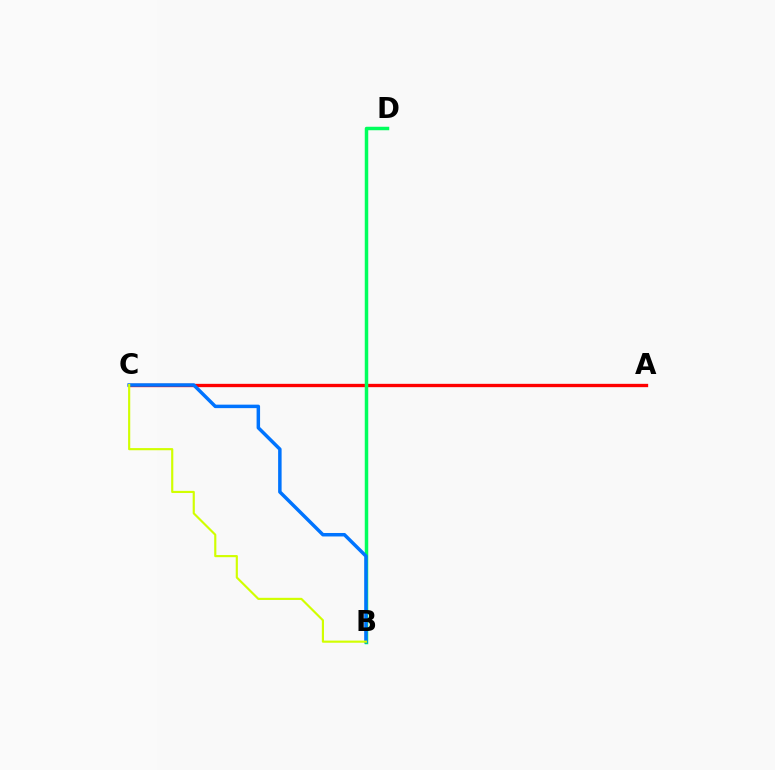{('A', 'C'): [{'color': '#b900ff', 'line_style': 'dotted', 'thickness': 2.14}, {'color': '#ff0000', 'line_style': 'solid', 'thickness': 2.39}], ('B', 'D'): [{'color': '#00ff5c', 'line_style': 'solid', 'thickness': 2.51}], ('B', 'C'): [{'color': '#0074ff', 'line_style': 'solid', 'thickness': 2.51}, {'color': '#d1ff00', 'line_style': 'solid', 'thickness': 1.55}]}